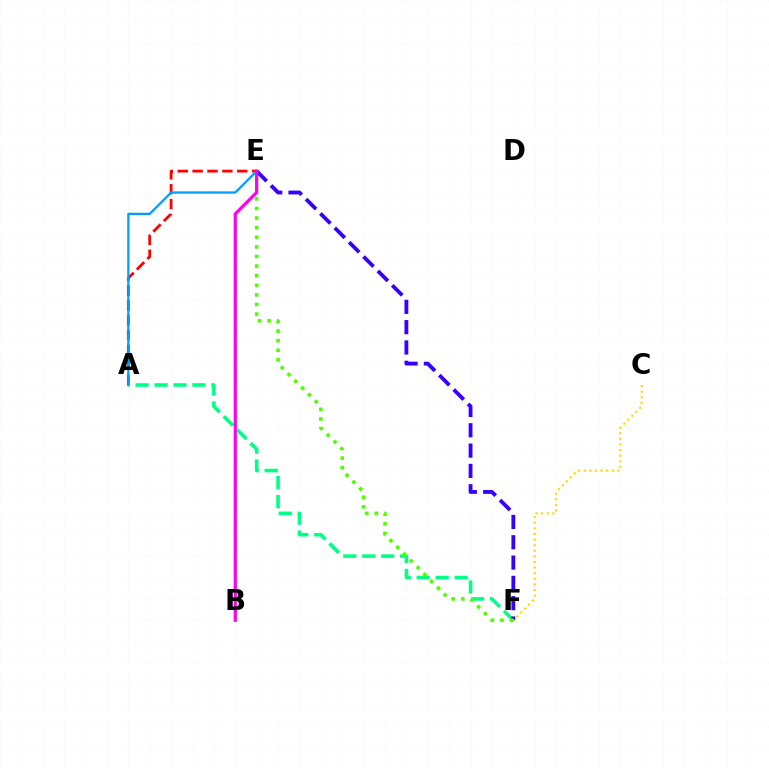{('A', 'E'): [{'color': '#ff0000', 'line_style': 'dashed', 'thickness': 2.02}, {'color': '#009eff', 'line_style': 'solid', 'thickness': 1.64}], ('A', 'F'): [{'color': '#00ff86', 'line_style': 'dashed', 'thickness': 2.58}], ('E', 'F'): [{'color': '#3700ff', 'line_style': 'dashed', 'thickness': 2.76}, {'color': '#4fff00', 'line_style': 'dotted', 'thickness': 2.61}], ('C', 'F'): [{'color': '#ffd500', 'line_style': 'dotted', 'thickness': 1.52}], ('B', 'E'): [{'color': '#ff00ed', 'line_style': 'solid', 'thickness': 2.3}]}